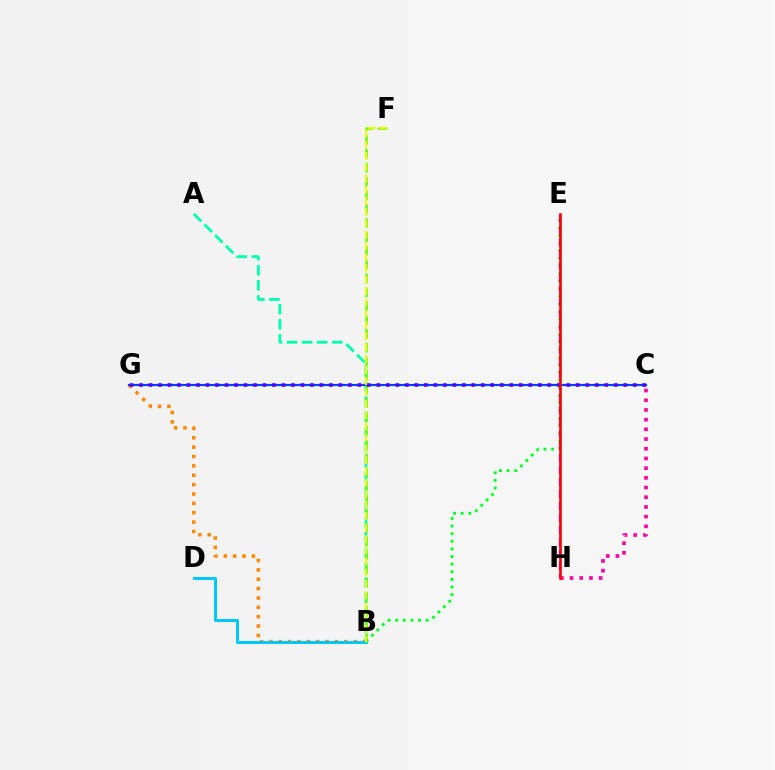{('B', 'G'): [{'color': '#ff8800', 'line_style': 'dotted', 'thickness': 2.54}], ('B', 'E'): [{'color': '#00ff27', 'line_style': 'dotted', 'thickness': 2.07}], ('B', 'D'): [{'color': '#00c7ff', 'line_style': 'solid', 'thickness': 2.16}], ('E', 'H'): [{'color': '#d600ff', 'line_style': 'dashed', 'thickness': 1.63}, {'color': '#ff0000', 'line_style': 'solid', 'thickness': 1.86}], ('A', 'B'): [{'color': '#00ffaf', 'line_style': 'dashed', 'thickness': 2.05}], ('B', 'F'): [{'color': '#66ff00', 'line_style': 'dashed', 'thickness': 1.88}, {'color': '#eeff00', 'line_style': 'dashed', 'thickness': 1.53}], ('C', 'G'): [{'color': '#003fff', 'line_style': 'solid', 'thickness': 1.56}, {'color': '#4f00ff', 'line_style': 'dotted', 'thickness': 2.58}], ('C', 'H'): [{'color': '#ff00a0', 'line_style': 'dotted', 'thickness': 2.64}]}